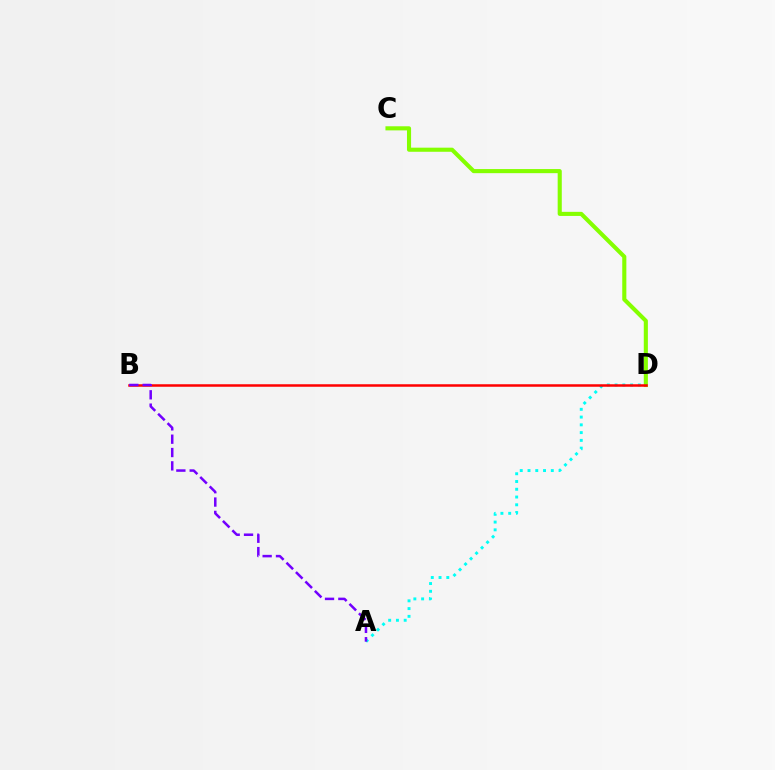{('C', 'D'): [{'color': '#84ff00', 'line_style': 'solid', 'thickness': 2.95}], ('A', 'D'): [{'color': '#00fff6', 'line_style': 'dotted', 'thickness': 2.11}], ('B', 'D'): [{'color': '#ff0000', 'line_style': 'solid', 'thickness': 1.81}], ('A', 'B'): [{'color': '#7200ff', 'line_style': 'dashed', 'thickness': 1.81}]}